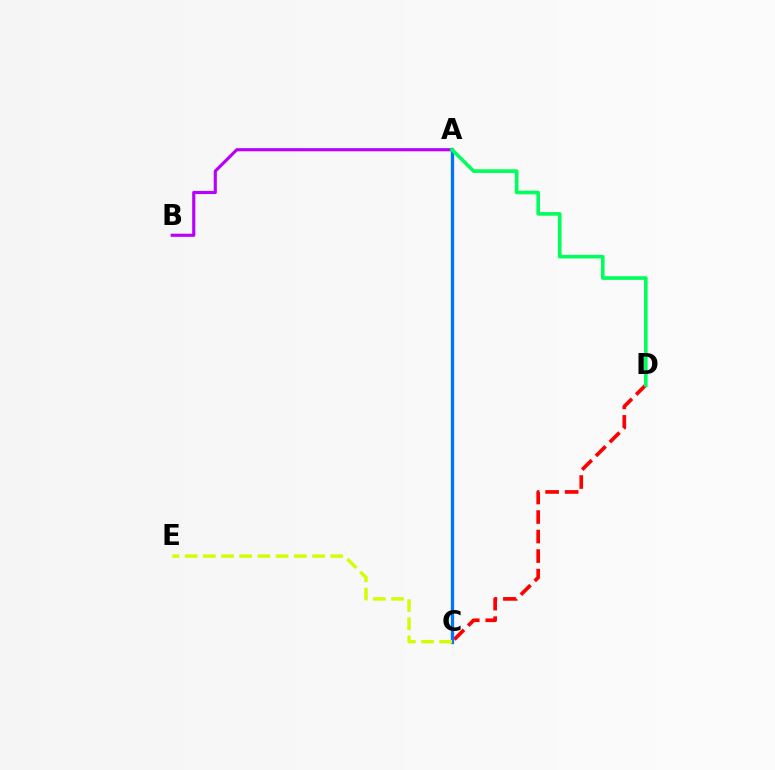{('C', 'D'): [{'color': '#ff0000', 'line_style': 'dashed', 'thickness': 2.65}], ('A', 'B'): [{'color': '#b900ff', 'line_style': 'solid', 'thickness': 2.26}], ('A', 'C'): [{'color': '#0074ff', 'line_style': 'solid', 'thickness': 2.37}], ('C', 'E'): [{'color': '#d1ff00', 'line_style': 'dashed', 'thickness': 2.47}], ('A', 'D'): [{'color': '#00ff5c', 'line_style': 'solid', 'thickness': 2.6}]}